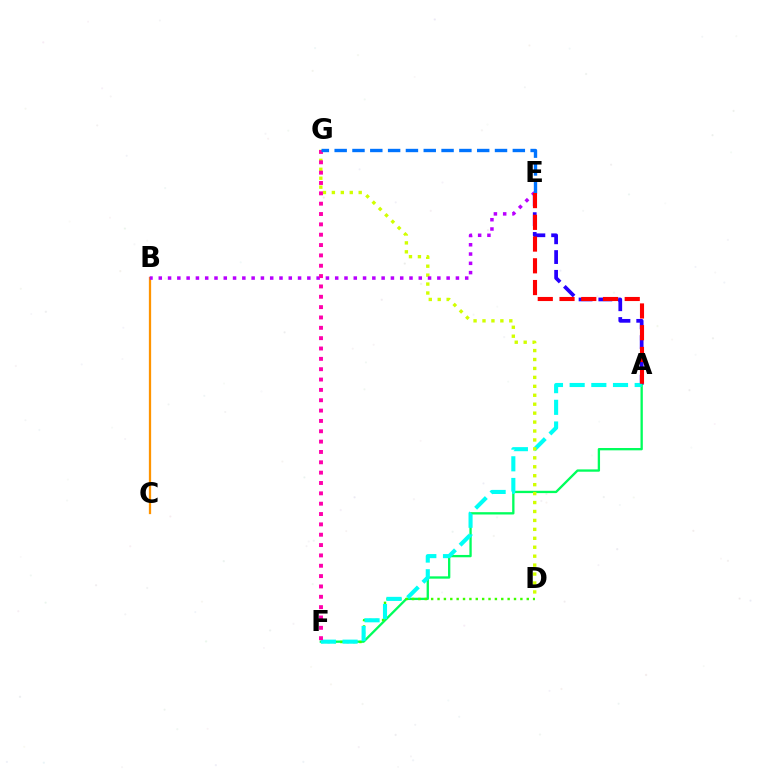{('A', 'E'): [{'color': '#2500ff', 'line_style': 'dashed', 'thickness': 2.68}, {'color': '#ff0000', 'line_style': 'dashed', 'thickness': 2.95}], ('A', 'F'): [{'color': '#00ff5c', 'line_style': 'solid', 'thickness': 1.67}, {'color': '#00fff6', 'line_style': 'dashed', 'thickness': 2.95}], ('D', 'F'): [{'color': '#3dff00', 'line_style': 'dotted', 'thickness': 1.73}], ('D', 'G'): [{'color': '#d1ff00', 'line_style': 'dotted', 'thickness': 2.43}], ('B', 'C'): [{'color': '#ff9400', 'line_style': 'solid', 'thickness': 1.64}], ('B', 'E'): [{'color': '#b900ff', 'line_style': 'dotted', 'thickness': 2.52}], ('F', 'G'): [{'color': '#ff00ac', 'line_style': 'dotted', 'thickness': 2.81}], ('E', 'G'): [{'color': '#0074ff', 'line_style': 'dashed', 'thickness': 2.42}]}